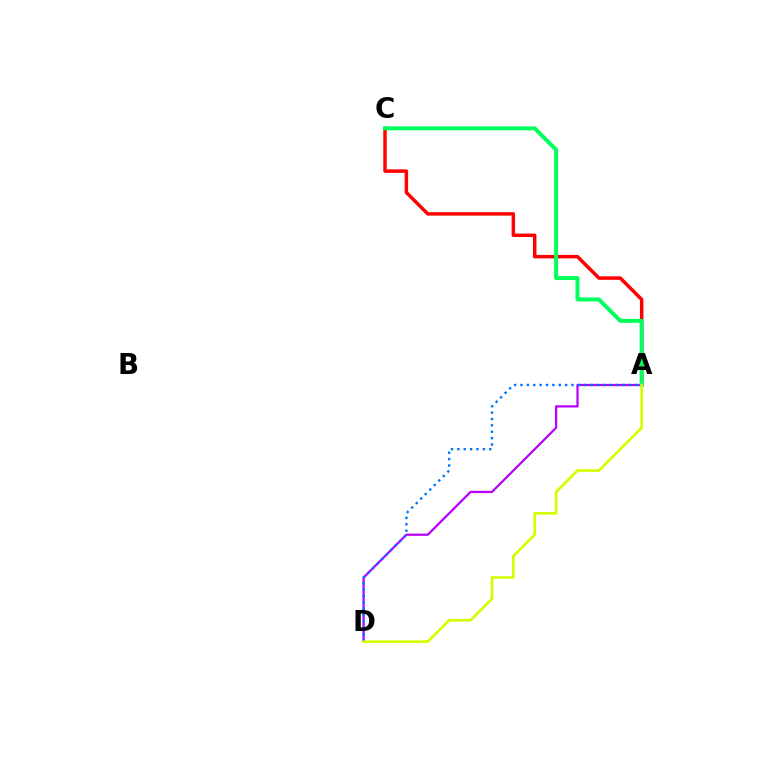{('A', 'C'): [{'color': '#ff0000', 'line_style': 'solid', 'thickness': 2.5}, {'color': '#00ff5c', 'line_style': 'solid', 'thickness': 2.85}], ('A', 'D'): [{'color': '#b900ff', 'line_style': 'solid', 'thickness': 1.61}, {'color': '#0074ff', 'line_style': 'dotted', 'thickness': 1.73}, {'color': '#d1ff00', 'line_style': 'solid', 'thickness': 1.92}]}